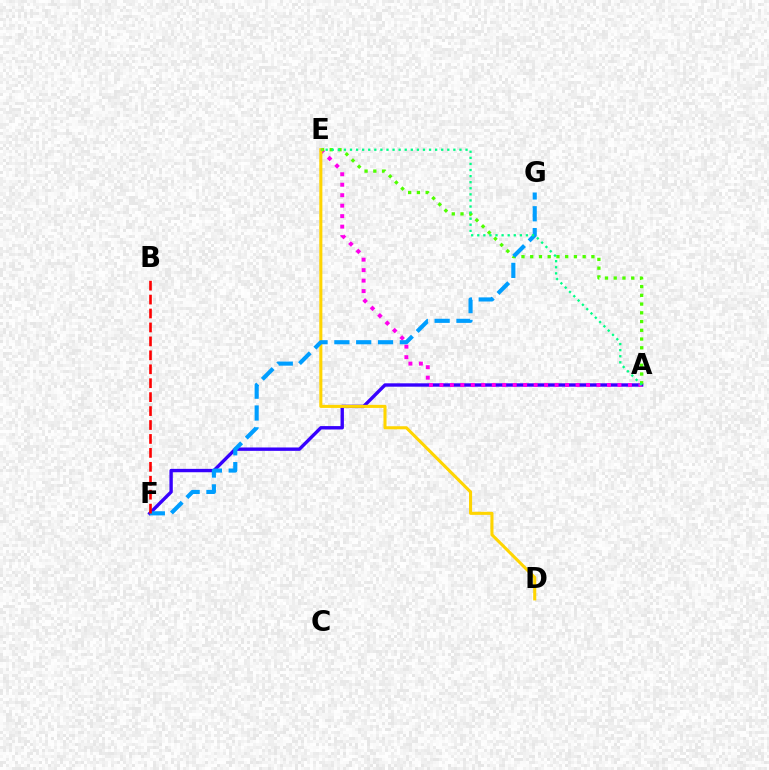{('A', 'F'): [{'color': '#3700ff', 'line_style': 'solid', 'thickness': 2.43}], ('A', 'E'): [{'color': '#ff00ed', 'line_style': 'dotted', 'thickness': 2.85}, {'color': '#4fff00', 'line_style': 'dotted', 'thickness': 2.38}, {'color': '#00ff86', 'line_style': 'dotted', 'thickness': 1.65}], ('D', 'E'): [{'color': '#ffd500', 'line_style': 'solid', 'thickness': 2.21}], ('F', 'G'): [{'color': '#009eff', 'line_style': 'dashed', 'thickness': 2.96}], ('B', 'F'): [{'color': '#ff0000', 'line_style': 'dashed', 'thickness': 1.89}]}